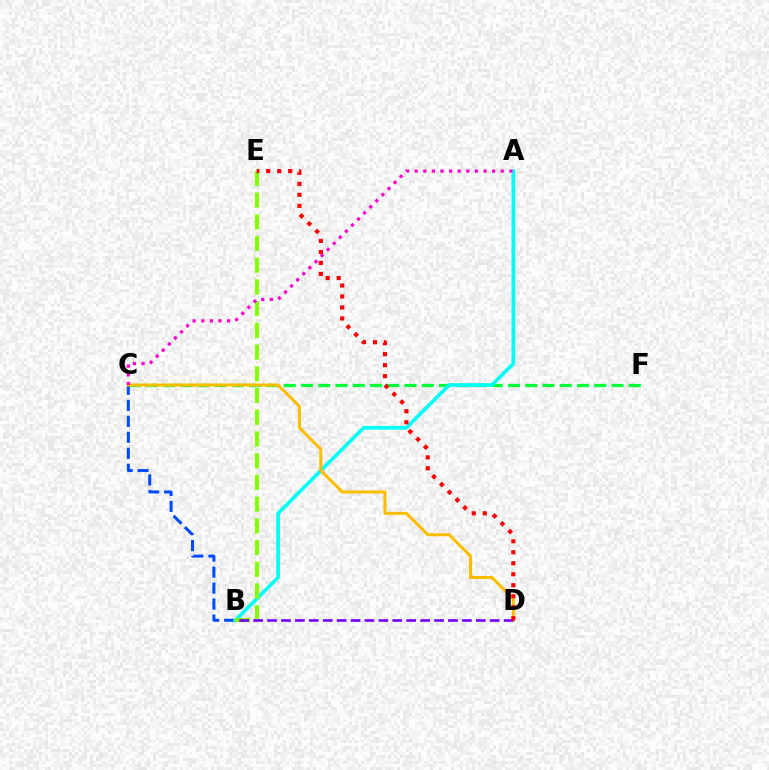{('C', 'F'): [{'color': '#00ff39', 'line_style': 'dashed', 'thickness': 2.34}], ('B', 'C'): [{'color': '#004bff', 'line_style': 'dashed', 'thickness': 2.17}], ('A', 'B'): [{'color': '#00fff6', 'line_style': 'solid', 'thickness': 2.63}], ('C', 'D'): [{'color': '#ffbd00', 'line_style': 'solid', 'thickness': 2.21}], ('B', 'E'): [{'color': '#84ff00', 'line_style': 'dashed', 'thickness': 2.95}], ('B', 'D'): [{'color': '#7200ff', 'line_style': 'dashed', 'thickness': 1.89}], ('A', 'C'): [{'color': '#ff00cf', 'line_style': 'dotted', 'thickness': 2.34}], ('D', 'E'): [{'color': '#ff0000', 'line_style': 'dotted', 'thickness': 2.99}]}